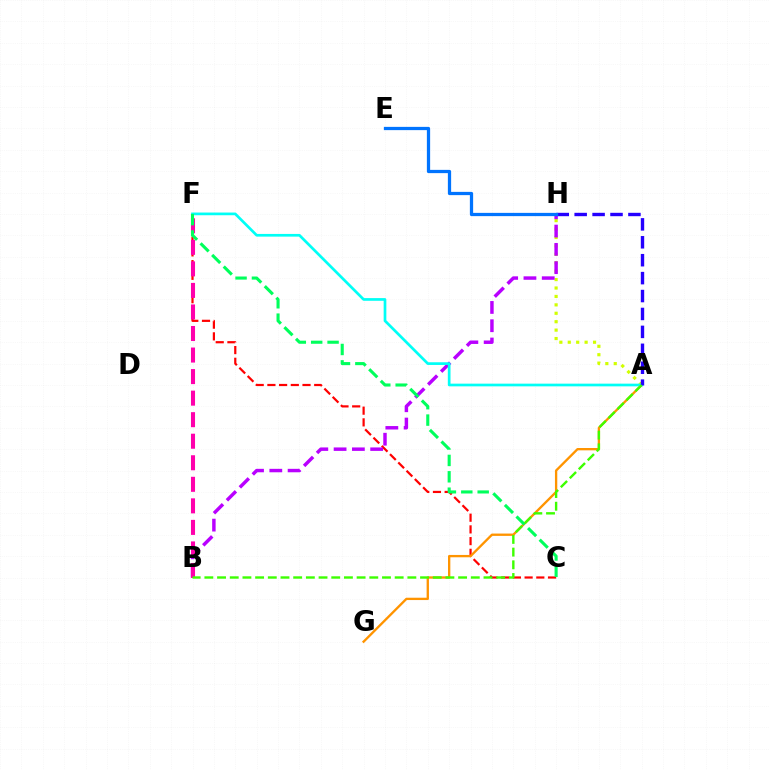{('C', 'F'): [{'color': '#ff0000', 'line_style': 'dashed', 'thickness': 1.59}, {'color': '#00ff5c', 'line_style': 'dashed', 'thickness': 2.23}], ('A', 'H'): [{'color': '#d1ff00', 'line_style': 'dotted', 'thickness': 2.29}, {'color': '#2500ff', 'line_style': 'dashed', 'thickness': 2.43}], ('B', 'H'): [{'color': '#b900ff', 'line_style': 'dashed', 'thickness': 2.48}], ('A', 'G'): [{'color': '#ff9400', 'line_style': 'solid', 'thickness': 1.68}], ('B', 'F'): [{'color': '#ff00ac', 'line_style': 'dashed', 'thickness': 2.93}], ('A', 'F'): [{'color': '#00fff6', 'line_style': 'solid', 'thickness': 1.94}], ('A', 'B'): [{'color': '#3dff00', 'line_style': 'dashed', 'thickness': 1.72}], ('E', 'H'): [{'color': '#0074ff', 'line_style': 'solid', 'thickness': 2.34}]}